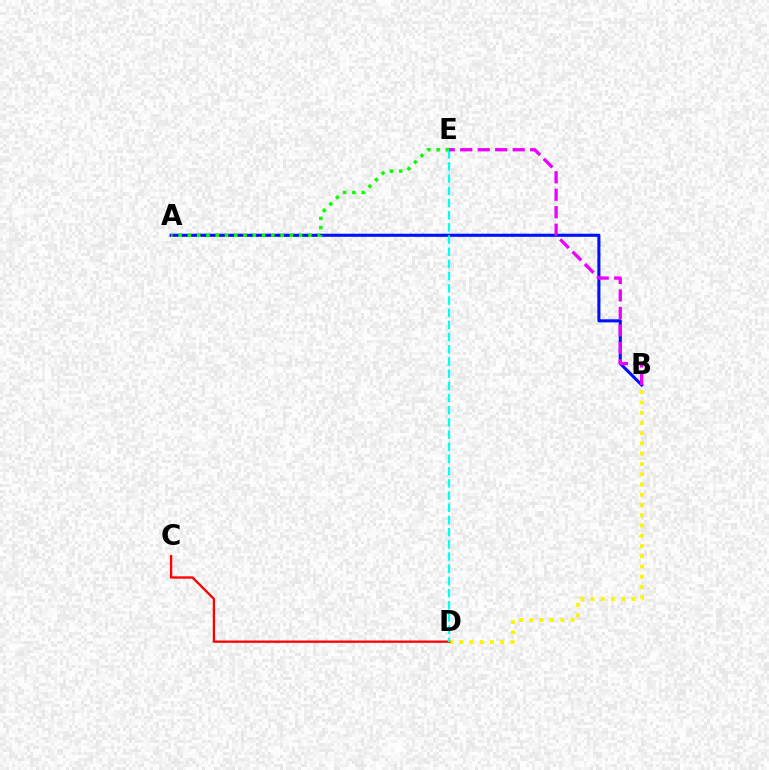{('B', 'D'): [{'color': '#fcf500', 'line_style': 'dotted', 'thickness': 2.79}], ('C', 'D'): [{'color': '#ff0000', 'line_style': 'solid', 'thickness': 1.67}], ('A', 'B'): [{'color': '#0010ff', 'line_style': 'solid', 'thickness': 2.23}], ('A', 'E'): [{'color': '#08ff00', 'line_style': 'dotted', 'thickness': 2.52}], ('D', 'E'): [{'color': '#00fff6', 'line_style': 'dashed', 'thickness': 1.66}], ('B', 'E'): [{'color': '#ee00ff', 'line_style': 'dashed', 'thickness': 2.37}]}